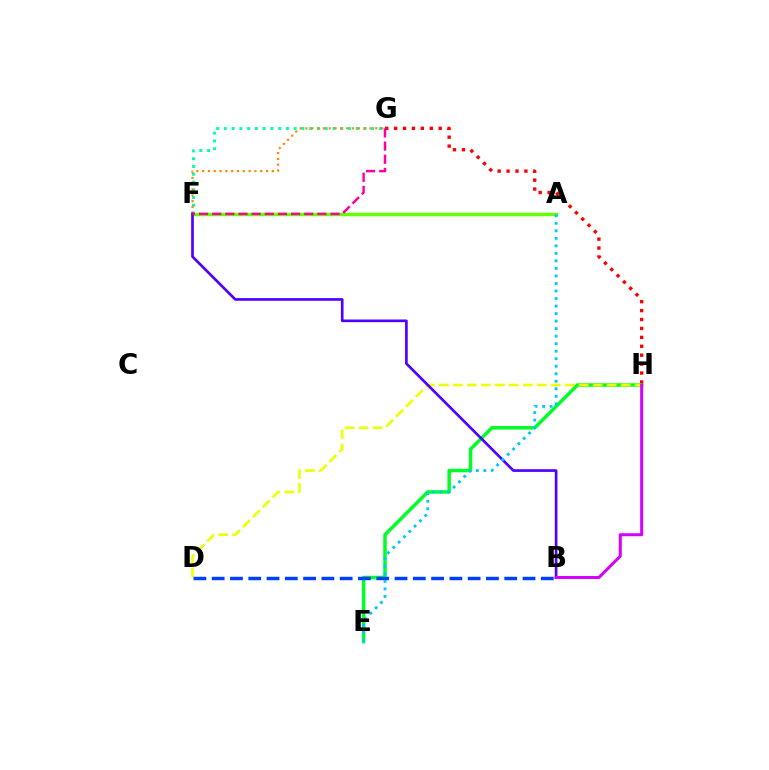{('F', 'G'): [{'color': '#00ffaf', 'line_style': 'dotted', 'thickness': 2.11}, {'color': '#ff8800', 'line_style': 'dotted', 'thickness': 1.58}, {'color': '#ff00a0', 'line_style': 'dashed', 'thickness': 1.79}], ('G', 'H'): [{'color': '#ff0000', 'line_style': 'dotted', 'thickness': 2.42}], ('A', 'F'): [{'color': '#66ff00', 'line_style': 'solid', 'thickness': 2.5}], ('E', 'H'): [{'color': '#00ff27', 'line_style': 'solid', 'thickness': 2.52}], ('D', 'H'): [{'color': '#eeff00', 'line_style': 'dashed', 'thickness': 1.9}], ('B', 'D'): [{'color': '#003fff', 'line_style': 'dashed', 'thickness': 2.48}], ('B', 'F'): [{'color': '#4f00ff', 'line_style': 'solid', 'thickness': 1.92}], ('A', 'E'): [{'color': '#00c7ff', 'line_style': 'dotted', 'thickness': 2.04}], ('B', 'H'): [{'color': '#d600ff', 'line_style': 'solid', 'thickness': 2.17}]}